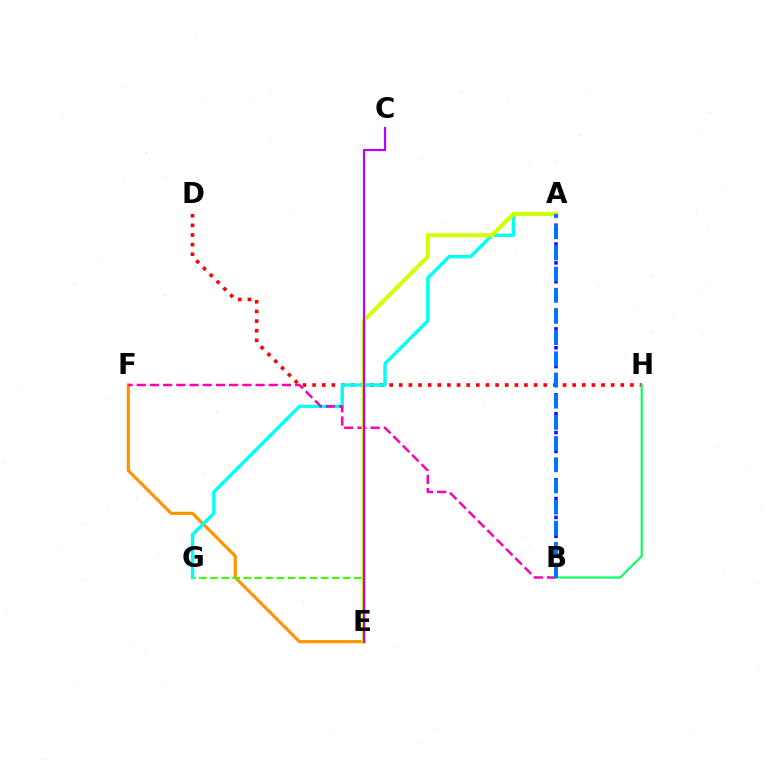{('E', 'F'): [{'color': '#ff9400', 'line_style': 'solid', 'thickness': 2.28}], ('D', 'H'): [{'color': '#ff0000', 'line_style': 'dotted', 'thickness': 2.62}], ('E', 'G'): [{'color': '#3dff00', 'line_style': 'dashed', 'thickness': 1.5}], ('B', 'H'): [{'color': '#00ff5c', 'line_style': 'solid', 'thickness': 1.5}], ('A', 'G'): [{'color': '#00fff6', 'line_style': 'solid', 'thickness': 2.43}], ('B', 'F'): [{'color': '#ff00ac', 'line_style': 'dashed', 'thickness': 1.79}], ('A', 'E'): [{'color': '#d1ff00', 'line_style': 'solid', 'thickness': 2.9}], ('A', 'B'): [{'color': '#2500ff', 'line_style': 'dotted', 'thickness': 2.56}, {'color': '#0074ff', 'line_style': 'dashed', 'thickness': 2.88}], ('C', 'E'): [{'color': '#b900ff', 'line_style': 'solid', 'thickness': 1.56}]}